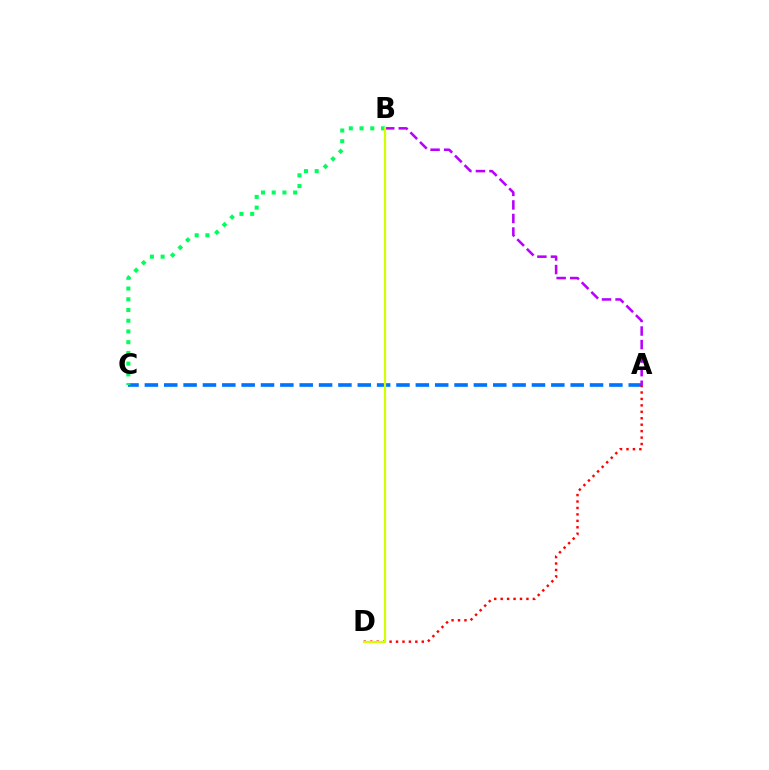{('A', 'C'): [{'color': '#0074ff', 'line_style': 'dashed', 'thickness': 2.63}], ('B', 'C'): [{'color': '#00ff5c', 'line_style': 'dotted', 'thickness': 2.91}], ('A', 'D'): [{'color': '#ff0000', 'line_style': 'dotted', 'thickness': 1.75}], ('A', 'B'): [{'color': '#b900ff', 'line_style': 'dashed', 'thickness': 1.84}], ('B', 'D'): [{'color': '#d1ff00', 'line_style': 'solid', 'thickness': 1.59}]}